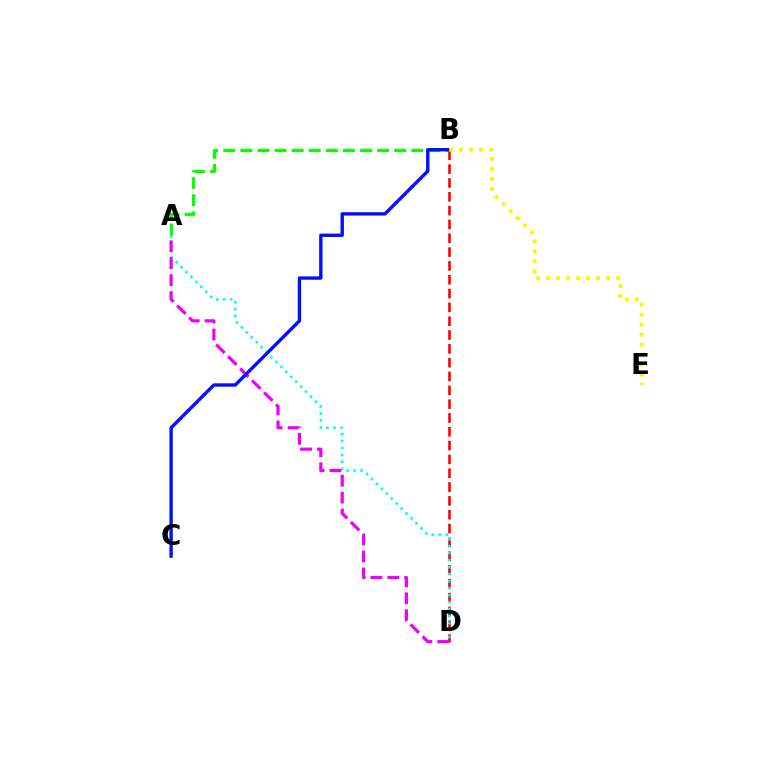{('B', 'D'): [{'color': '#ff0000', 'line_style': 'dashed', 'thickness': 1.88}], ('A', 'D'): [{'color': '#00fff6', 'line_style': 'dotted', 'thickness': 1.9}, {'color': '#ee00ff', 'line_style': 'dashed', 'thickness': 2.3}], ('A', 'B'): [{'color': '#08ff00', 'line_style': 'dashed', 'thickness': 2.32}], ('B', 'C'): [{'color': '#0010ff', 'line_style': 'solid', 'thickness': 2.43}], ('B', 'E'): [{'color': '#fcf500', 'line_style': 'dotted', 'thickness': 2.72}]}